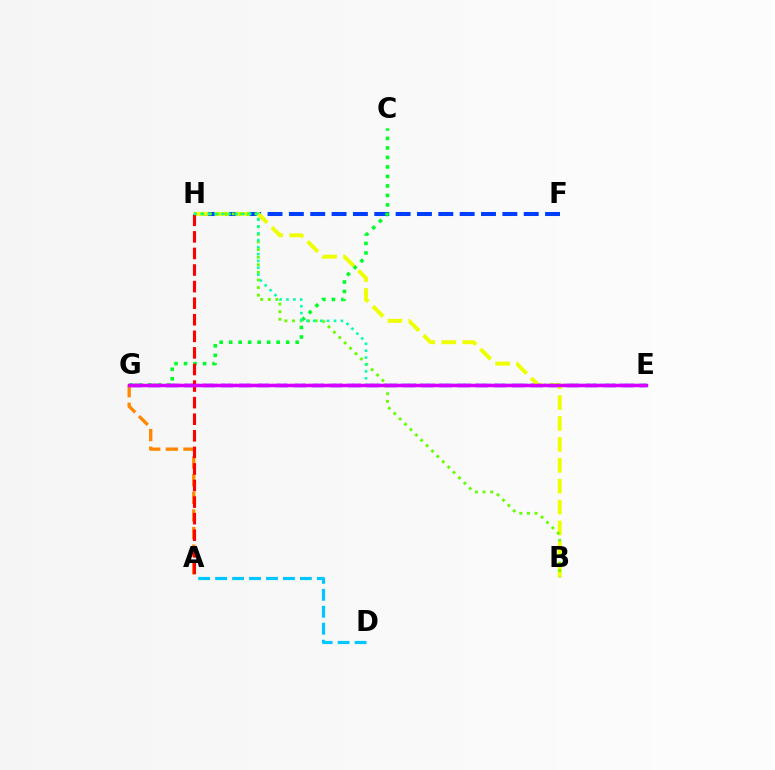{('F', 'H'): [{'color': '#003fff', 'line_style': 'dashed', 'thickness': 2.9}], ('A', 'D'): [{'color': '#00c7ff', 'line_style': 'dashed', 'thickness': 2.3}], ('A', 'G'): [{'color': '#ff8800', 'line_style': 'dashed', 'thickness': 2.39}], ('E', 'G'): [{'color': '#4f00ff', 'line_style': 'dashed', 'thickness': 2.47}, {'color': '#ff00a0', 'line_style': 'dotted', 'thickness': 1.69}, {'color': '#d600ff', 'line_style': 'solid', 'thickness': 2.48}], ('C', 'G'): [{'color': '#00ff27', 'line_style': 'dotted', 'thickness': 2.58}], ('B', 'H'): [{'color': '#eeff00', 'line_style': 'dashed', 'thickness': 2.84}, {'color': '#66ff00', 'line_style': 'dotted', 'thickness': 2.07}], ('A', 'H'): [{'color': '#ff0000', 'line_style': 'dashed', 'thickness': 2.25}], ('E', 'H'): [{'color': '#00ffaf', 'line_style': 'dotted', 'thickness': 1.87}]}